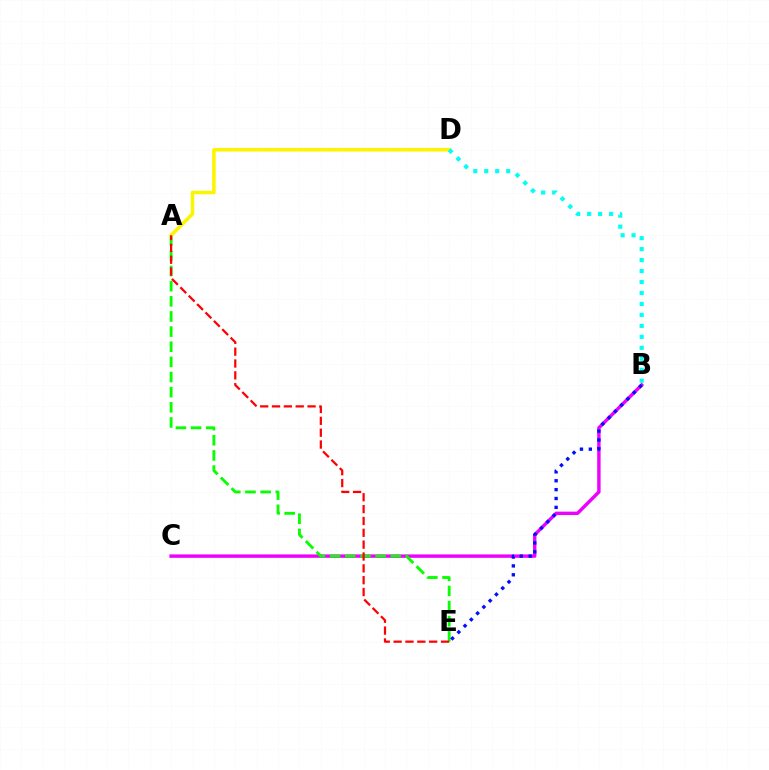{('B', 'C'): [{'color': '#ee00ff', 'line_style': 'solid', 'thickness': 2.45}], ('A', 'E'): [{'color': '#08ff00', 'line_style': 'dashed', 'thickness': 2.06}, {'color': '#ff0000', 'line_style': 'dashed', 'thickness': 1.61}], ('A', 'D'): [{'color': '#fcf500', 'line_style': 'solid', 'thickness': 2.56}], ('B', 'D'): [{'color': '#00fff6', 'line_style': 'dotted', 'thickness': 2.98}], ('B', 'E'): [{'color': '#0010ff', 'line_style': 'dotted', 'thickness': 2.41}]}